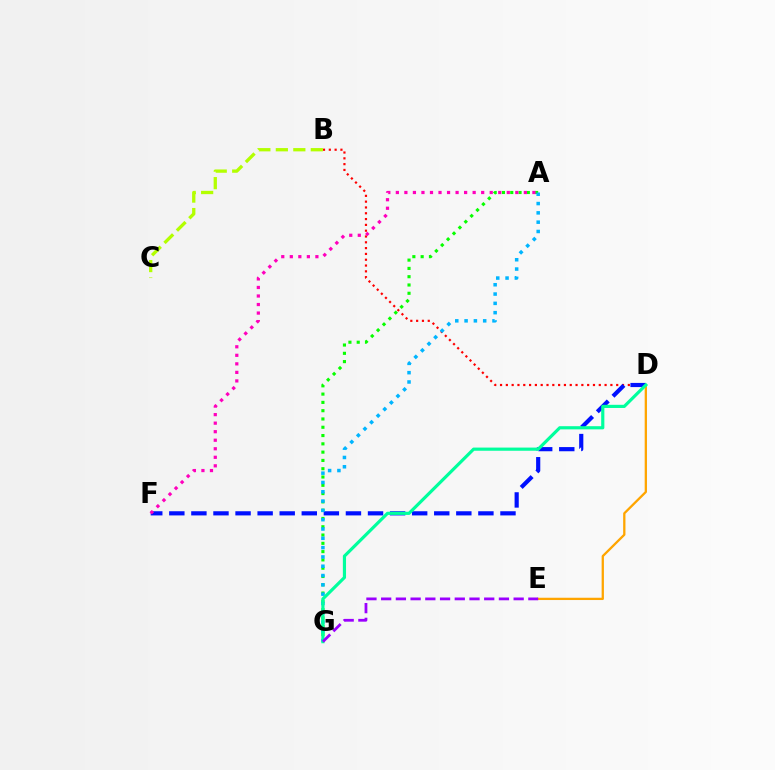{('D', 'E'): [{'color': '#ffa500', 'line_style': 'solid', 'thickness': 1.65}], ('B', 'D'): [{'color': '#ff0000', 'line_style': 'dotted', 'thickness': 1.58}], ('A', 'G'): [{'color': '#08ff00', 'line_style': 'dotted', 'thickness': 2.25}, {'color': '#00b5ff', 'line_style': 'dotted', 'thickness': 2.53}], ('D', 'F'): [{'color': '#0010ff', 'line_style': 'dashed', 'thickness': 3.0}], ('D', 'G'): [{'color': '#00ff9d', 'line_style': 'solid', 'thickness': 2.28}], ('A', 'F'): [{'color': '#ff00bd', 'line_style': 'dotted', 'thickness': 2.32}], ('E', 'G'): [{'color': '#9b00ff', 'line_style': 'dashed', 'thickness': 2.0}], ('B', 'C'): [{'color': '#b3ff00', 'line_style': 'dashed', 'thickness': 2.38}]}